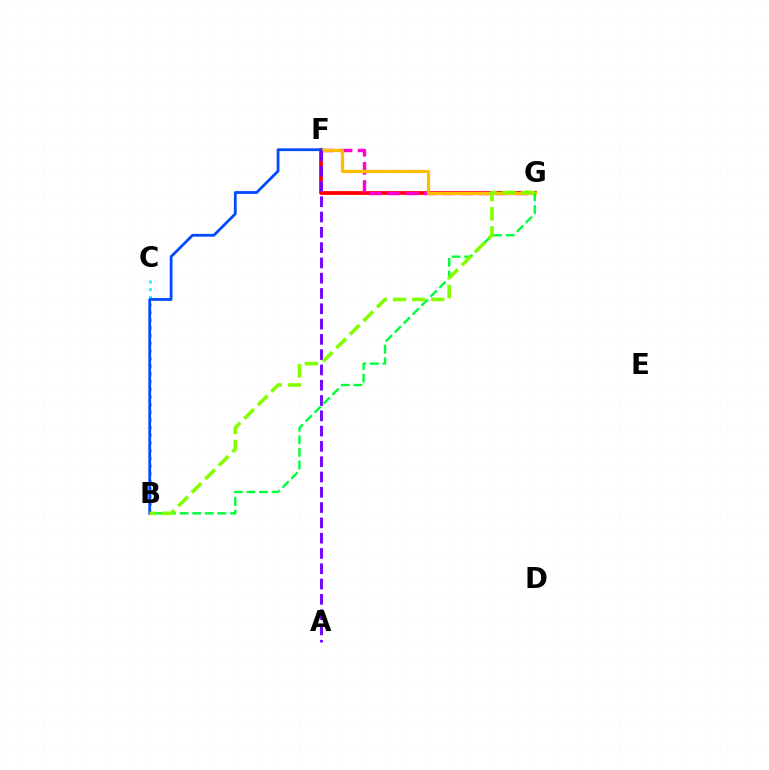{('F', 'G'): [{'color': '#ff0000', 'line_style': 'solid', 'thickness': 2.71}, {'color': '#ff00cf', 'line_style': 'dashed', 'thickness': 2.47}, {'color': '#ffbd00', 'line_style': 'solid', 'thickness': 2.33}], ('B', 'C'): [{'color': '#00fff6', 'line_style': 'dotted', 'thickness': 2.08}], ('B', 'F'): [{'color': '#004bff', 'line_style': 'solid', 'thickness': 2.0}], ('A', 'F'): [{'color': '#7200ff', 'line_style': 'dashed', 'thickness': 2.08}], ('B', 'G'): [{'color': '#00ff39', 'line_style': 'dashed', 'thickness': 1.71}, {'color': '#84ff00', 'line_style': 'dashed', 'thickness': 2.6}]}